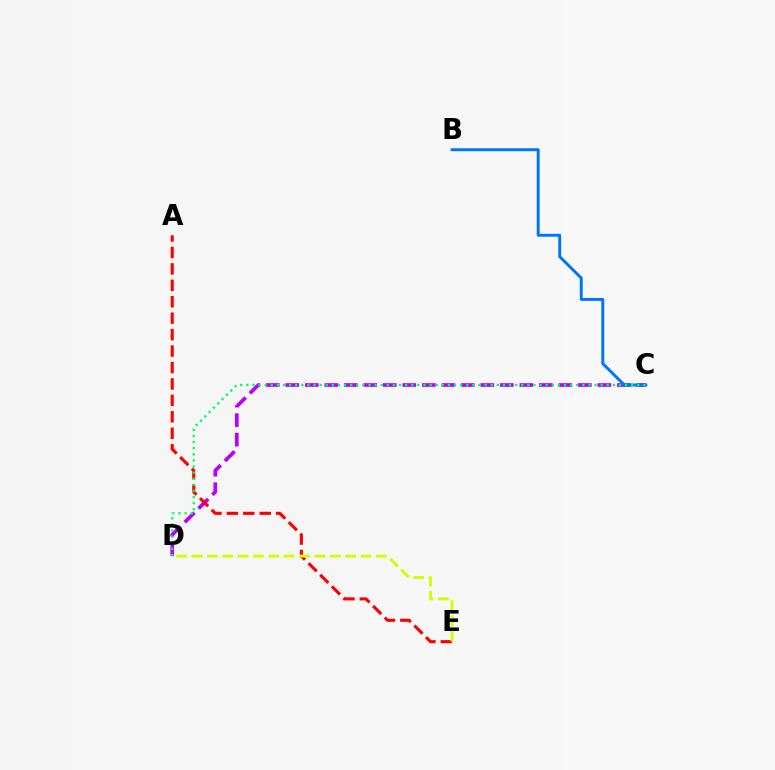{('C', 'D'): [{'color': '#b900ff', 'line_style': 'dashed', 'thickness': 2.65}, {'color': '#00ff5c', 'line_style': 'dotted', 'thickness': 1.66}], ('B', 'C'): [{'color': '#0074ff', 'line_style': 'solid', 'thickness': 2.12}], ('A', 'E'): [{'color': '#ff0000', 'line_style': 'dashed', 'thickness': 2.23}], ('D', 'E'): [{'color': '#d1ff00', 'line_style': 'dashed', 'thickness': 2.09}]}